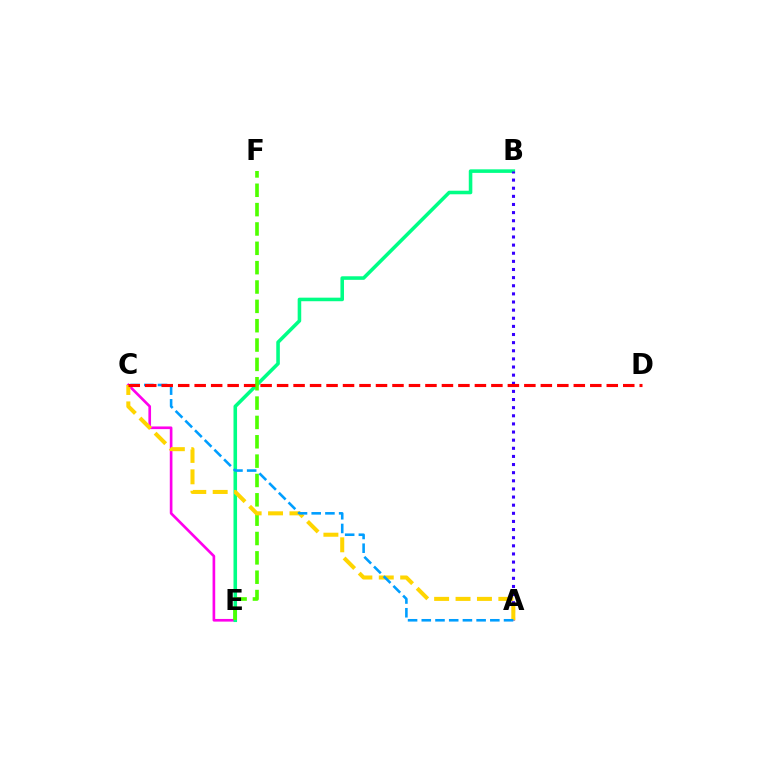{('C', 'E'): [{'color': '#ff00ed', 'line_style': 'solid', 'thickness': 1.91}], ('B', 'E'): [{'color': '#00ff86', 'line_style': 'solid', 'thickness': 2.56}], ('E', 'F'): [{'color': '#4fff00', 'line_style': 'dashed', 'thickness': 2.63}], ('A', 'B'): [{'color': '#3700ff', 'line_style': 'dotted', 'thickness': 2.21}], ('A', 'C'): [{'color': '#ffd500', 'line_style': 'dashed', 'thickness': 2.91}, {'color': '#009eff', 'line_style': 'dashed', 'thickness': 1.86}], ('C', 'D'): [{'color': '#ff0000', 'line_style': 'dashed', 'thickness': 2.24}]}